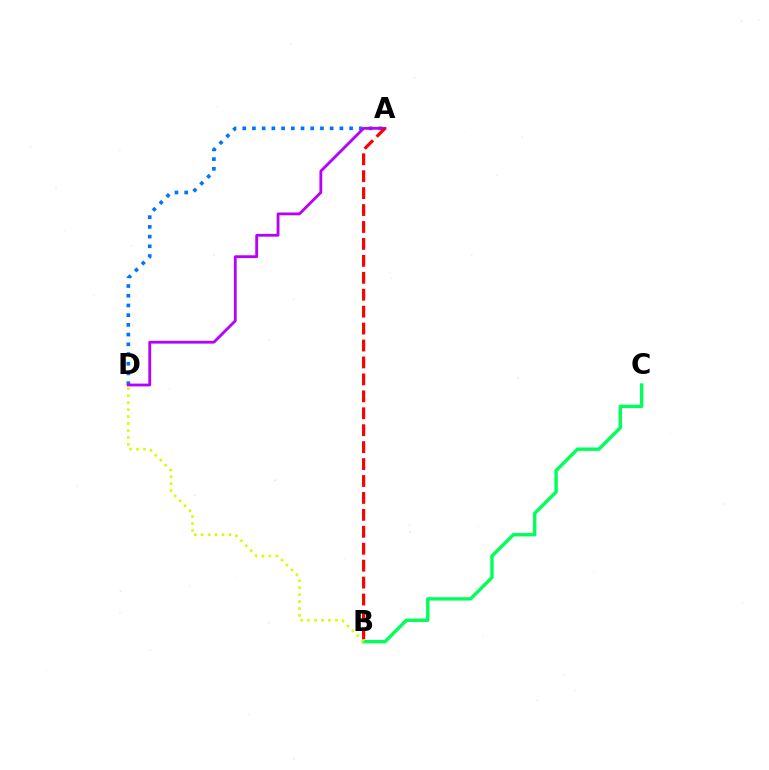{('B', 'C'): [{'color': '#00ff5c', 'line_style': 'solid', 'thickness': 2.44}], ('A', 'D'): [{'color': '#0074ff', 'line_style': 'dotted', 'thickness': 2.64}, {'color': '#b900ff', 'line_style': 'solid', 'thickness': 2.03}], ('B', 'D'): [{'color': '#d1ff00', 'line_style': 'dotted', 'thickness': 1.89}], ('A', 'B'): [{'color': '#ff0000', 'line_style': 'dashed', 'thickness': 2.3}]}